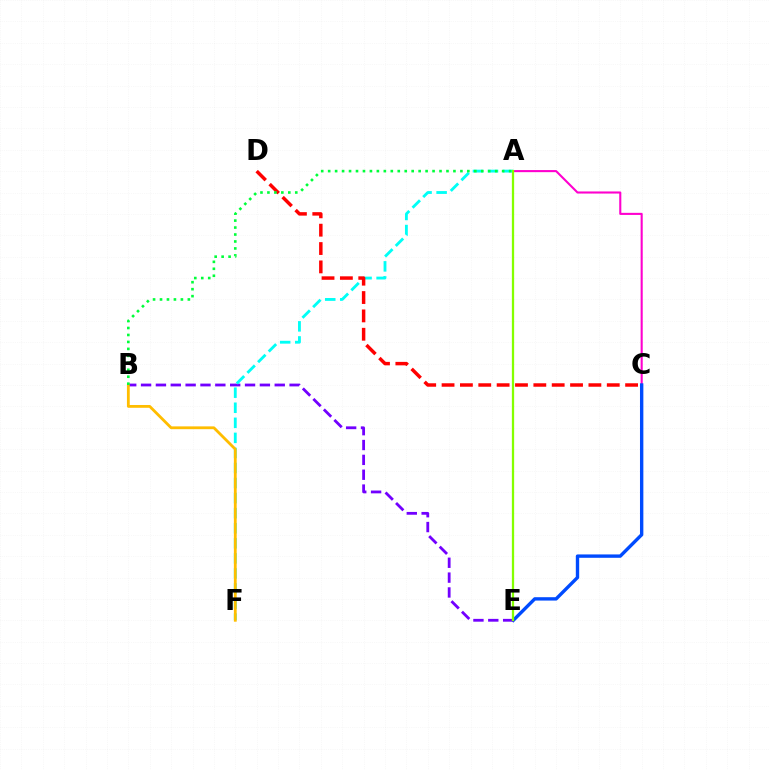{('A', 'C'): [{'color': '#ff00cf', 'line_style': 'solid', 'thickness': 1.51}], ('C', 'E'): [{'color': '#004bff', 'line_style': 'solid', 'thickness': 2.43}], ('B', 'E'): [{'color': '#7200ff', 'line_style': 'dashed', 'thickness': 2.02}], ('A', 'F'): [{'color': '#00fff6', 'line_style': 'dashed', 'thickness': 2.05}], ('B', 'F'): [{'color': '#ffbd00', 'line_style': 'solid', 'thickness': 2.02}], ('A', 'E'): [{'color': '#84ff00', 'line_style': 'solid', 'thickness': 1.64}], ('C', 'D'): [{'color': '#ff0000', 'line_style': 'dashed', 'thickness': 2.49}], ('A', 'B'): [{'color': '#00ff39', 'line_style': 'dotted', 'thickness': 1.89}]}